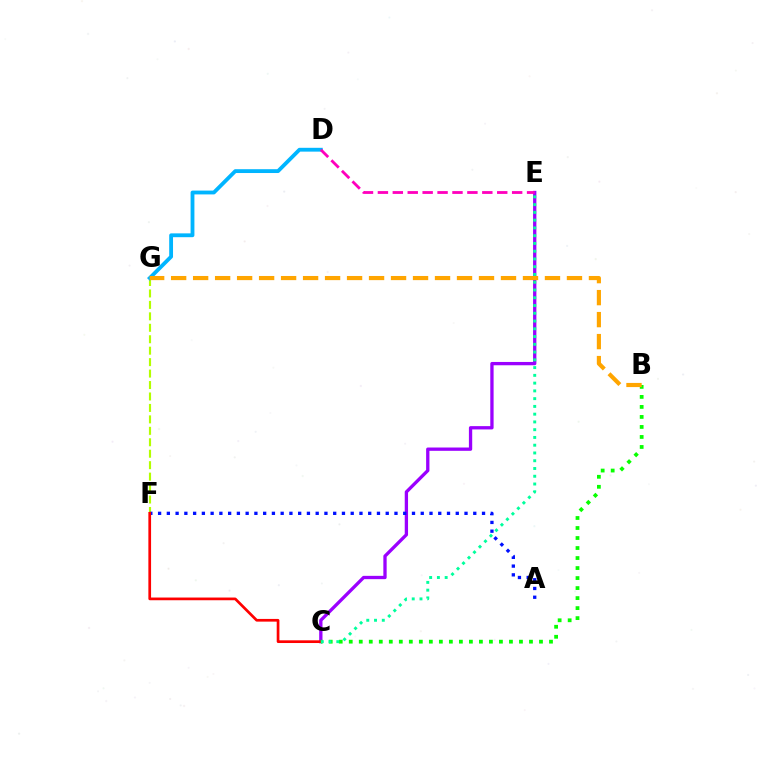{('C', 'E'): [{'color': '#9b00ff', 'line_style': 'solid', 'thickness': 2.38}, {'color': '#00ff9d', 'line_style': 'dotted', 'thickness': 2.11}], ('F', 'G'): [{'color': '#b3ff00', 'line_style': 'dashed', 'thickness': 1.56}], ('A', 'F'): [{'color': '#0010ff', 'line_style': 'dotted', 'thickness': 2.38}], ('D', 'G'): [{'color': '#00b5ff', 'line_style': 'solid', 'thickness': 2.75}], ('C', 'F'): [{'color': '#ff0000', 'line_style': 'solid', 'thickness': 1.95}], ('B', 'C'): [{'color': '#08ff00', 'line_style': 'dotted', 'thickness': 2.72}], ('D', 'E'): [{'color': '#ff00bd', 'line_style': 'dashed', 'thickness': 2.03}], ('B', 'G'): [{'color': '#ffa500', 'line_style': 'dashed', 'thickness': 2.99}]}